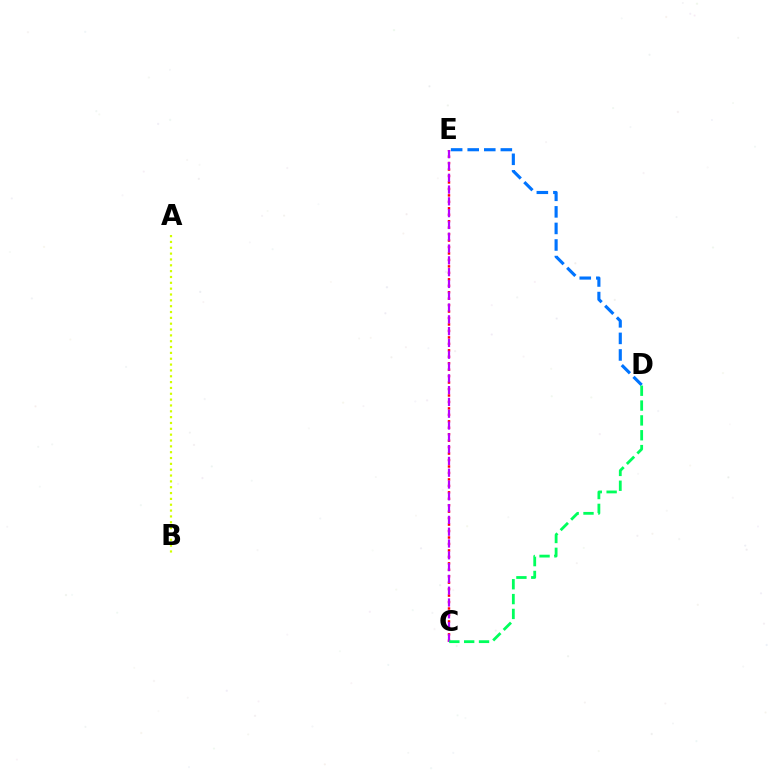{('C', 'E'): [{'color': '#ff0000', 'line_style': 'dotted', 'thickness': 1.75}, {'color': '#b900ff', 'line_style': 'dashed', 'thickness': 1.6}], ('A', 'B'): [{'color': '#d1ff00', 'line_style': 'dotted', 'thickness': 1.59}], ('D', 'E'): [{'color': '#0074ff', 'line_style': 'dashed', 'thickness': 2.25}], ('C', 'D'): [{'color': '#00ff5c', 'line_style': 'dashed', 'thickness': 2.02}]}